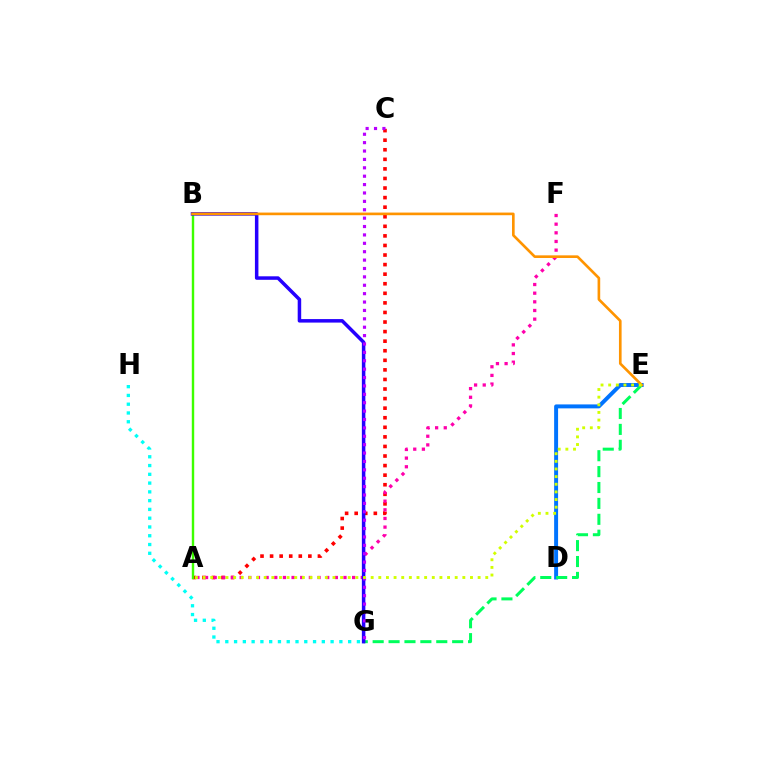{('A', 'C'): [{'color': '#ff0000', 'line_style': 'dotted', 'thickness': 2.6}], ('G', 'H'): [{'color': '#00fff6', 'line_style': 'dotted', 'thickness': 2.38}], ('D', 'E'): [{'color': '#0074ff', 'line_style': 'solid', 'thickness': 2.85}], ('A', 'B'): [{'color': '#3dff00', 'line_style': 'solid', 'thickness': 1.74}], ('A', 'F'): [{'color': '#ff00ac', 'line_style': 'dotted', 'thickness': 2.35}], ('E', 'G'): [{'color': '#00ff5c', 'line_style': 'dashed', 'thickness': 2.16}], ('B', 'G'): [{'color': '#2500ff', 'line_style': 'solid', 'thickness': 2.52}], ('B', 'E'): [{'color': '#ff9400', 'line_style': 'solid', 'thickness': 1.91}], ('C', 'G'): [{'color': '#b900ff', 'line_style': 'dotted', 'thickness': 2.28}], ('A', 'E'): [{'color': '#d1ff00', 'line_style': 'dotted', 'thickness': 2.08}]}